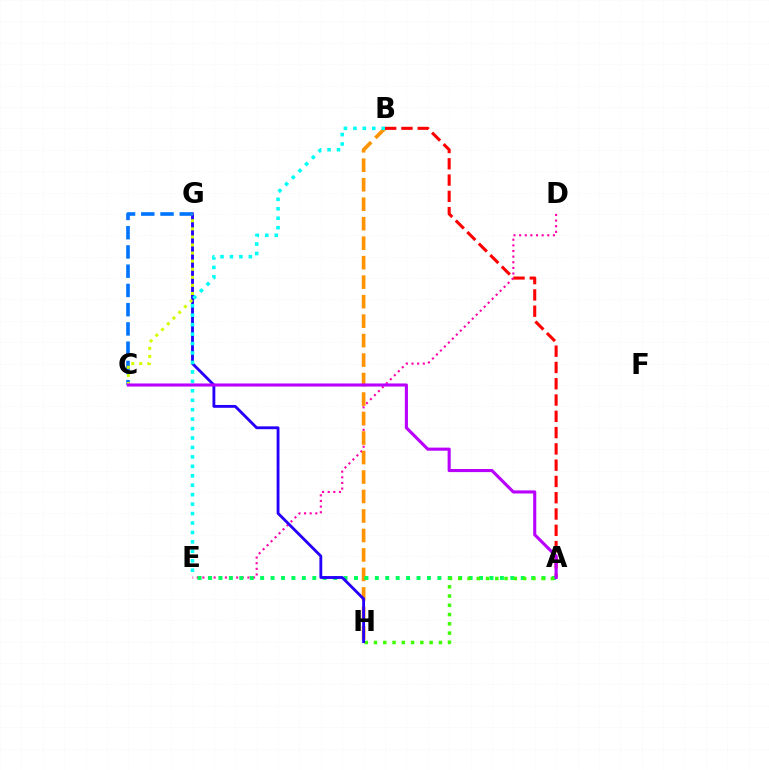{('D', 'E'): [{'color': '#ff00ac', 'line_style': 'dotted', 'thickness': 1.53}], ('B', 'H'): [{'color': '#ff9400', 'line_style': 'dashed', 'thickness': 2.65}], ('A', 'B'): [{'color': '#ff0000', 'line_style': 'dashed', 'thickness': 2.21}], ('A', 'E'): [{'color': '#00ff5c', 'line_style': 'dotted', 'thickness': 2.83}], ('A', 'H'): [{'color': '#3dff00', 'line_style': 'dotted', 'thickness': 2.52}], ('G', 'H'): [{'color': '#2500ff', 'line_style': 'solid', 'thickness': 2.05}], ('C', 'G'): [{'color': '#0074ff', 'line_style': 'dashed', 'thickness': 2.61}, {'color': '#d1ff00', 'line_style': 'dotted', 'thickness': 2.19}], ('B', 'E'): [{'color': '#00fff6', 'line_style': 'dotted', 'thickness': 2.57}], ('A', 'C'): [{'color': '#b900ff', 'line_style': 'solid', 'thickness': 2.23}]}